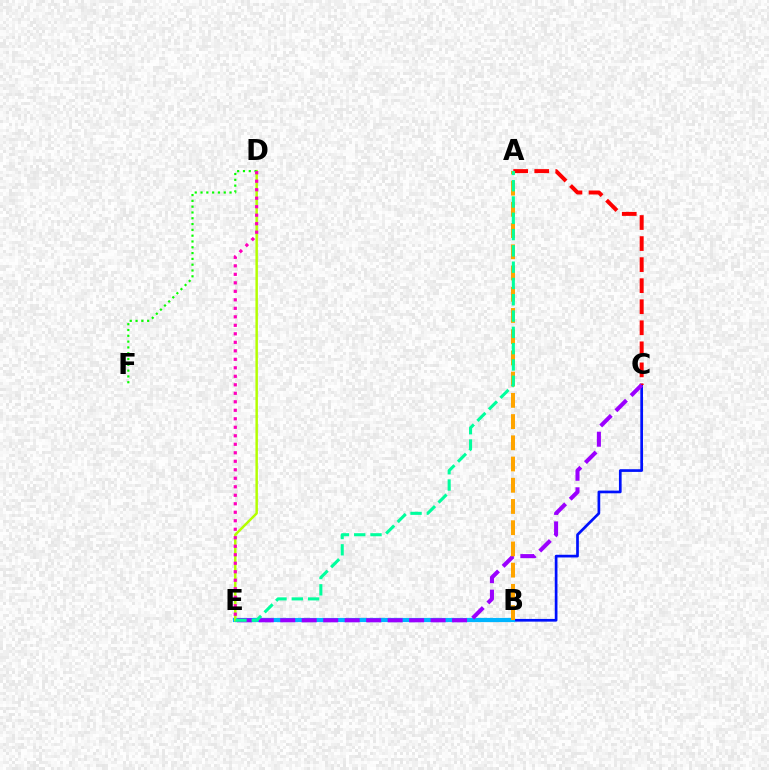{('B', 'C'): [{'color': '#0010ff', 'line_style': 'solid', 'thickness': 1.94}], ('B', 'E'): [{'color': '#00b5ff', 'line_style': 'solid', 'thickness': 3.0}], ('A', 'C'): [{'color': '#ff0000', 'line_style': 'dashed', 'thickness': 2.86}], ('C', 'E'): [{'color': '#9b00ff', 'line_style': 'dashed', 'thickness': 2.92}], ('A', 'B'): [{'color': '#ffa500', 'line_style': 'dashed', 'thickness': 2.88}], ('D', 'E'): [{'color': '#b3ff00', 'line_style': 'solid', 'thickness': 1.78}, {'color': '#ff00bd', 'line_style': 'dotted', 'thickness': 2.31}], ('A', 'E'): [{'color': '#00ff9d', 'line_style': 'dashed', 'thickness': 2.21}], ('D', 'F'): [{'color': '#08ff00', 'line_style': 'dotted', 'thickness': 1.58}]}